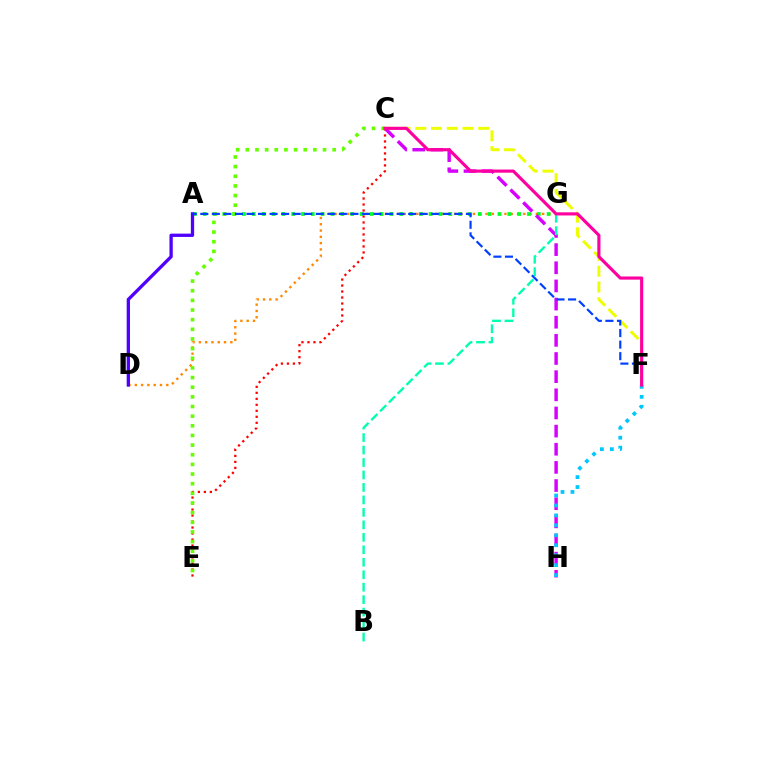{('D', 'G'): [{'color': '#ff8800', 'line_style': 'dotted', 'thickness': 1.71}], ('C', 'F'): [{'color': '#eeff00', 'line_style': 'dashed', 'thickness': 2.14}, {'color': '#ff00a0', 'line_style': 'solid', 'thickness': 2.26}], ('C', 'E'): [{'color': '#ff0000', 'line_style': 'dotted', 'thickness': 1.63}, {'color': '#66ff00', 'line_style': 'dotted', 'thickness': 2.62}], ('A', 'G'): [{'color': '#00ff27', 'line_style': 'dotted', 'thickness': 2.67}], ('C', 'H'): [{'color': '#d600ff', 'line_style': 'dashed', 'thickness': 2.47}], ('F', 'H'): [{'color': '#00c7ff', 'line_style': 'dotted', 'thickness': 2.7}], ('B', 'G'): [{'color': '#00ffaf', 'line_style': 'dashed', 'thickness': 1.69}], ('A', 'D'): [{'color': '#4f00ff', 'line_style': 'solid', 'thickness': 2.37}], ('A', 'F'): [{'color': '#003fff', 'line_style': 'dashed', 'thickness': 1.57}]}